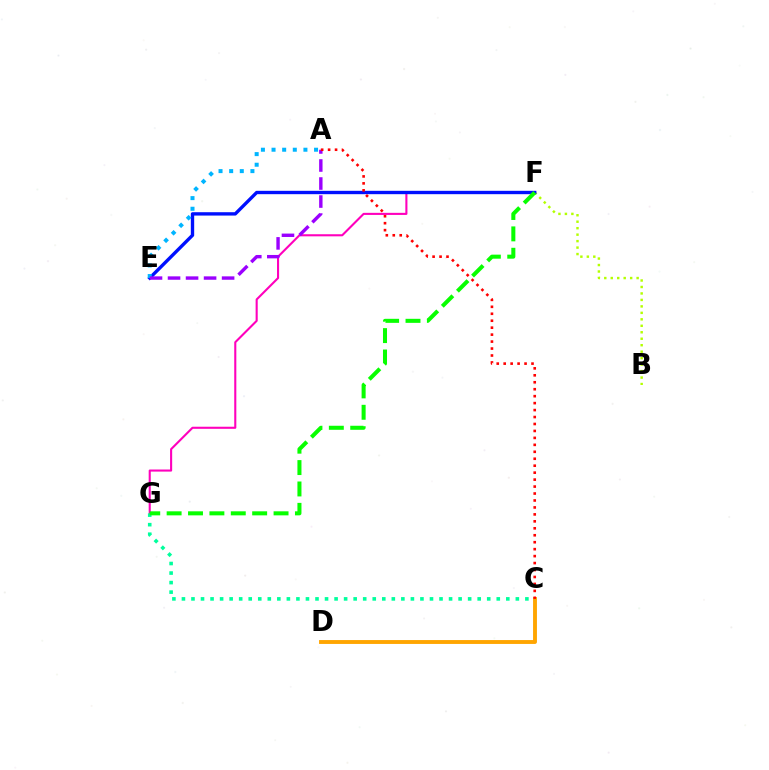{('F', 'G'): [{'color': '#ff00bd', 'line_style': 'solid', 'thickness': 1.51}, {'color': '#08ff00', 'line_style': 'dashed', 'thickness': 2.91}], ('B', 'F'): [{'color': '#b3ff00', 'line_style': 'dotted', 'thickness': 1.76}], ('C', 'D'): [{'color': '#ffa500', 'line_style': 'solid', 'thickness': 2.79}], ('E', 'F'): [{'color': '#0010ff', 'line_style': 'solid', 'thickness': 2.42}], ('C', 'G'): [{'color': '#00ff9d', 'line_style': 'dotted', 'thickness': 2.59}], ('A', 'E'): [{'color': '#00b5ff', 'line_style': 'dotted', 'thickness': 2.89}, {'color': '#9b00ff', 'line_style': 'dashed', 'thickness': 2.45}], ('A', 'C'): [{'color': '#ff0000', 'line_style': 'dotted', 'thickness': 1.89}]}